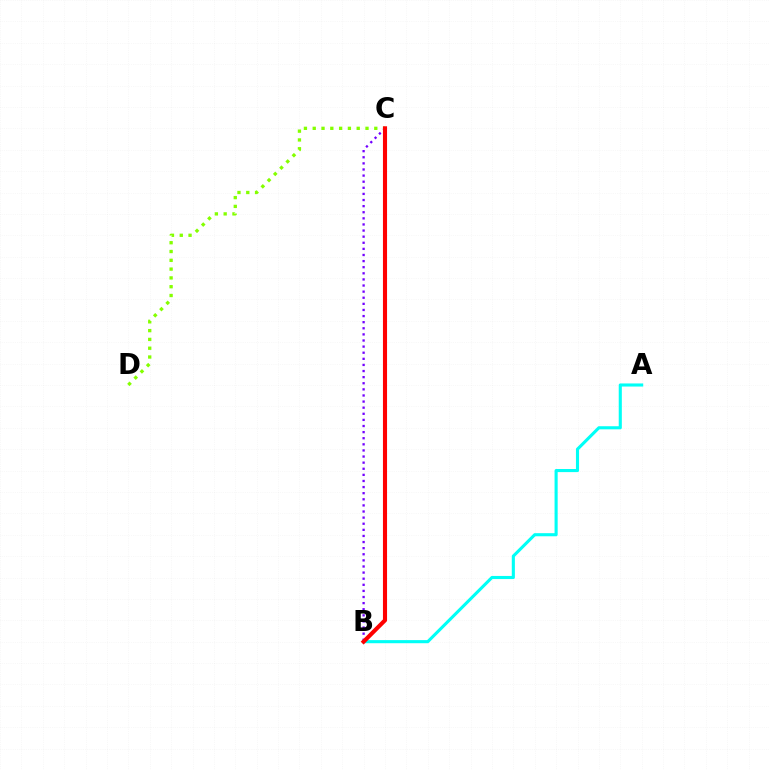{('A', 'B'): [{'color': '#00fff6', 'line_style': 'solid', 'thickness': 2.23}], ('C', 'D'): [{'color': '#84ff00', 'line_style': 'dotted', 'thickness': 2.39}], ('B', 'C'): [{'color': '#7200ff', 'line_style': 'dotted', 'thickness': 1.66}, {'color': '#ff0000', 'line_style': 'solid', 'thickness': 2.95}]}